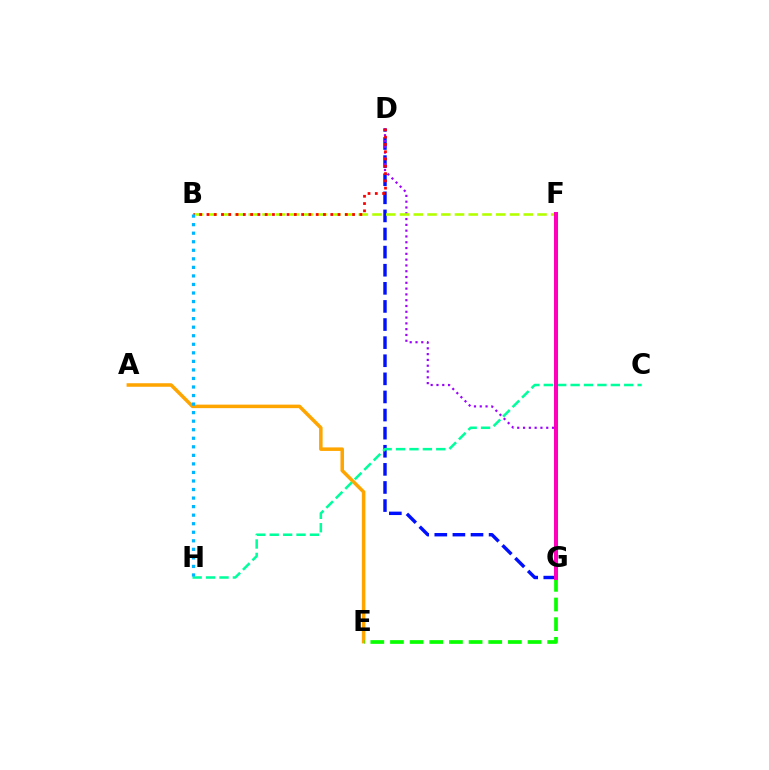{('D', 'G'): [{'color': '#0010ff', 'line_style': 'dashed', 'thickness': 2.46}, {'color': '#9b00ff', 'line_style': 'dotted', 'thickness': 1.57}], ('A', 'E'): [{'color': '#ffa500', 'line_style': 'solid', 'thickness': 2.53}], ('E', 'G'): [{'color': '#08ff00', 'line_style': 'dashed', 'thickness': 2.67}], ('C', 'H'): [{'color': '#00ff9d', 'line_style': 'dashed', 'thickness': 1.82}], ('B', 'F'): [{'color': '#b3ff00', 'line_style': 'dashed', 'thickness': 1.87}], ('B', 'D'): [{'color': '#ff0000', 'line_style': 'dotted', 'thickness': 1.98}], ('B', 'H'): [{'color': '#00b5ff', 'line_style': 'dotted', 'thickness': 2.32}], ('F', 'G'): [{'color': '#ff00bd', 'line_style': 'solid', 'thickness': 2.91}]}